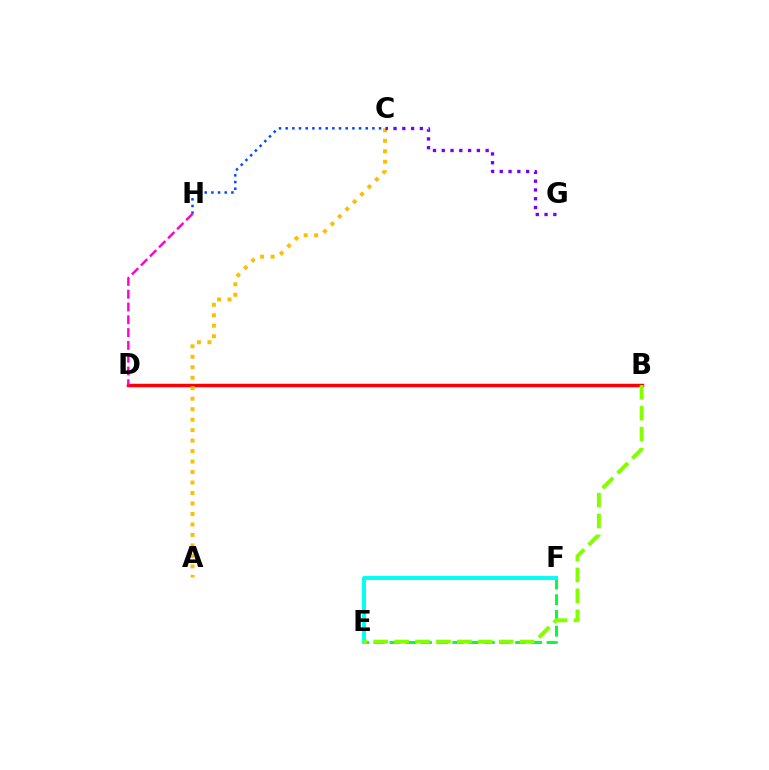{('E', 'F'): [{'color': '#00ff39', 'line_style': 'dashed', 'thickness': 2.14}, {'color': '#00fff6', 'line_style': 'solid', 'thickness': 2.83}], ('B', 'D'): [{'color': '#ff0000', 'line_style': 'solid', 'thickness': 2.49}], ('C', 'H'): [{'color': '#004bff', 'line_style': 'dotted', 'thickness': 1.81}], ('A', 'C'): [{'color': '#ffbd00', 'line_style': 'dotted', 'thickness': 2.85}], ('D', 'H'): [{'color': '#ff00cf', 'line_style': 'dashed', 'thickness': 1.74}], ('C', 'G'): [{'color': '#7200ff', 'line_style': 'dotted', 'thickness': 2.39}], ('B', 'E'): [{'color': '#84ff00', 'line_style': 'dashed', 'thickness': 2.84}]}